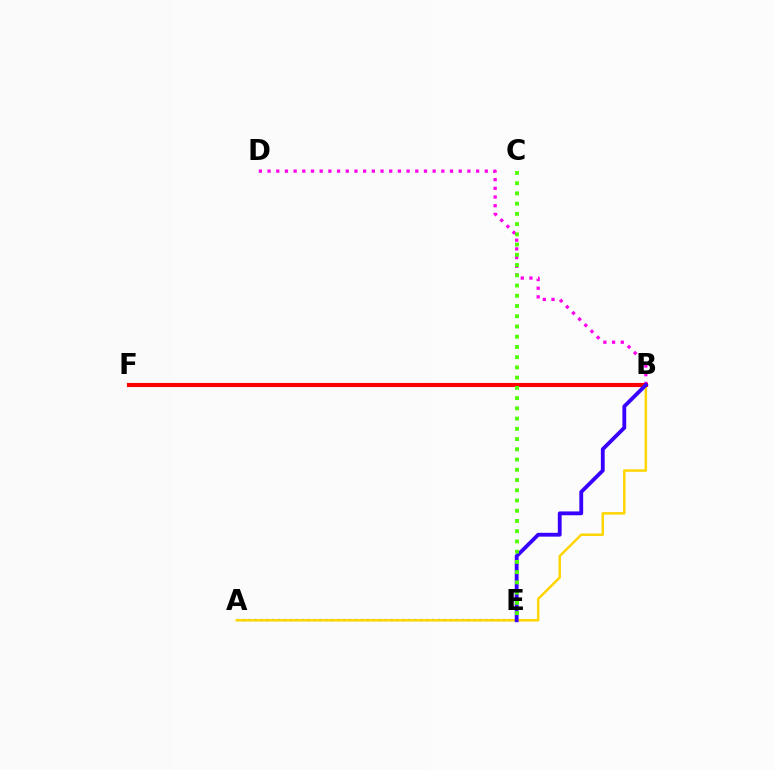{('A', 'E'): [{'color': '#009eff', 'line_style': 'dotted', 'thickness': 1.61}], ('B', 'F'): [{'color': '#00ff86', 'line_style': 'dotted', 'thickness': 2.82}, {'color': '#ff0000', 'line_style': 'solid', 'thickness': 2.96}], ('A', 'B'): [{'color': '#ffd500', 'line_style': 'solid', 'thickness': 1.78}], ('B', 'D'): [{'color': '#ff00ed', 'line_style': 'dotted', 'thickness': 2.36}], ('B', 'E'): [{'color': '#3700ff', 'line_style': 'solid', 'thickness': 2.75}], ('C', 'E'): [{'color': '#4fff00', 'line_style': 'dotted', 'thickness': 2.78}]}